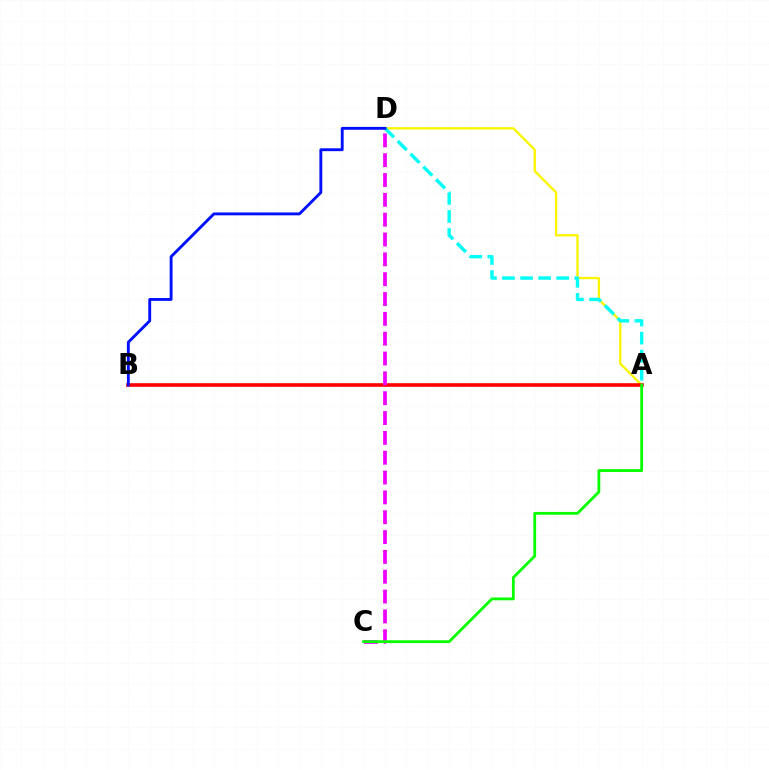{('A', 'D'): [{'color': '#fcf500', 'line_style': 'solid', 'thickness': 1.67}, {'color': '#00fff6', 'line_style': 'dashed', 'thickness': 2.45}], ('A', 'B'): [{'color': '#ff0000', 'line_style': 'solid', 'thickness': 2.59}], ('B', 'D'): [{'color': '#0010ff', 'line_style': 'solid', 'thickness': 2.07}], ('C', 'D'): [{'color': '#ee00ff', 'line_style': 'dashed', 'thickness': 2.69}], ('A', 'C'): [{'color': '#08ff00', 'line_style': 'solid', 'thickness': 2.02}]}